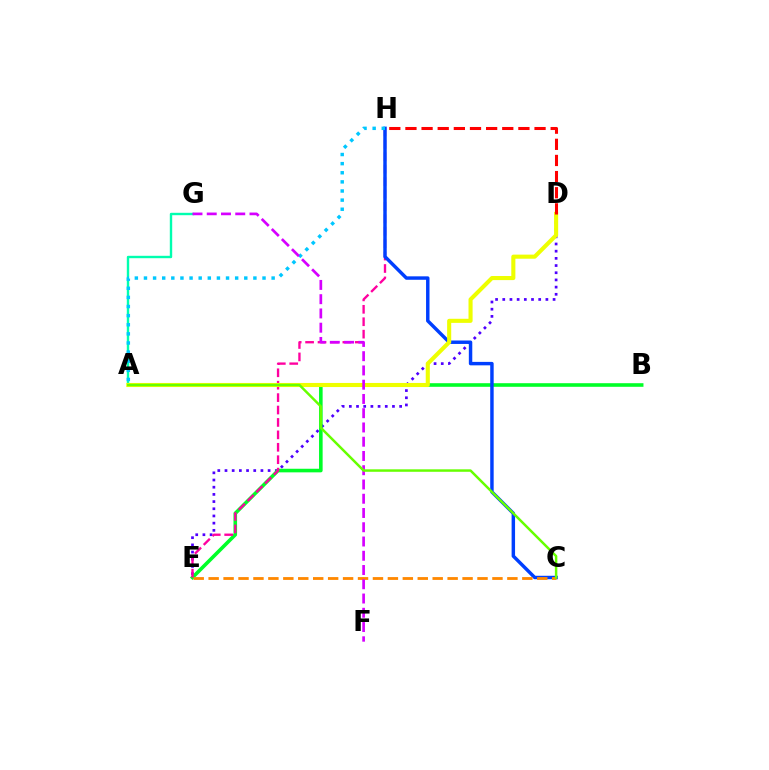{('D', 'E'): [{'color': '#4f00ff', 'line_style': 'dotted', 'thickness': 1.95}], ('B', 'E'): [{'color': '#00ff27', 'line_style': 'solid', 'thickness': 2.59}], ('E', 'H'): [{'color': '#ff00a0', 'line_style': 'dashed', 'thickness': 1.69}], ('A', 'G'): [{'color': '#00ffaf', 'line_style': 'solid', 'thickness': 1.73}], ('C', 'H'): [{'color': '#003fff', 'line_style': 'solid', 'thickness': 2.48}], ('A', 'D'): [{'color': '#eeff00', 'line_style': 'solid', 'thickness': 2.95}], ('D', 'H'): [{'color': '#ff0000', 'line_style': 'dashed', 'thickness': 2.19}], ('A', 'H'): [{'color': '#00c7ff', 'line_style': 'dotted', 'thickness': 2.48}], ('C', 'E'): [{'color': '#ff8800', 'line_style': 'dashed', 'thickness': 2.03}], ('F', 'G'): [{'color': '#d600ff', 'line_style': 'dashed', 'thickness': 1.94}], ('A', 'C'): [{'color': '#66ff00', 'line_style': 'solid', 'thickness': 1.78}]}